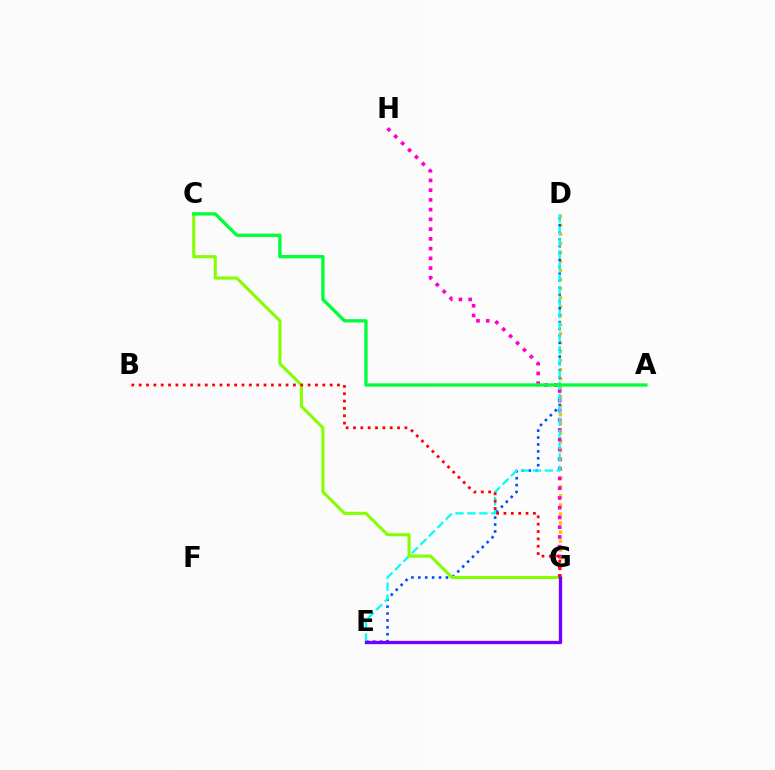{('D', 'G'): [{'color': '#ffbd00', 'line_style': 'dotted', 'thickness': 2.45}], ('D', 'E'): [{'color': '#004bff', 'line_style': 'dotted', 'thickness': 1.88}, {'color': '#00fff6', 'line_style': 'dashed', 'thickness': 1.62}], ('G', 'H'): [{'color': '#ff00cf', 'line_style': 'dotted', 'thickness': 2.65}], ('C', 'G'): [{'color': '#84ff00', 'line_style': 'solid', 'thickness': 2.23}], ('B', 'G'): [{'color': '#ff0000', 'line_style': 'dotted', 'thickness': 2.0}], ('A', 'C'): [{'color': '#00ff39', 'line_style': 'solid', 'thickness': 2.38}], ('E', 'G'): [{'color': '#7200ff', 'line_style': 'solid', 'thickness': 2.39}]}